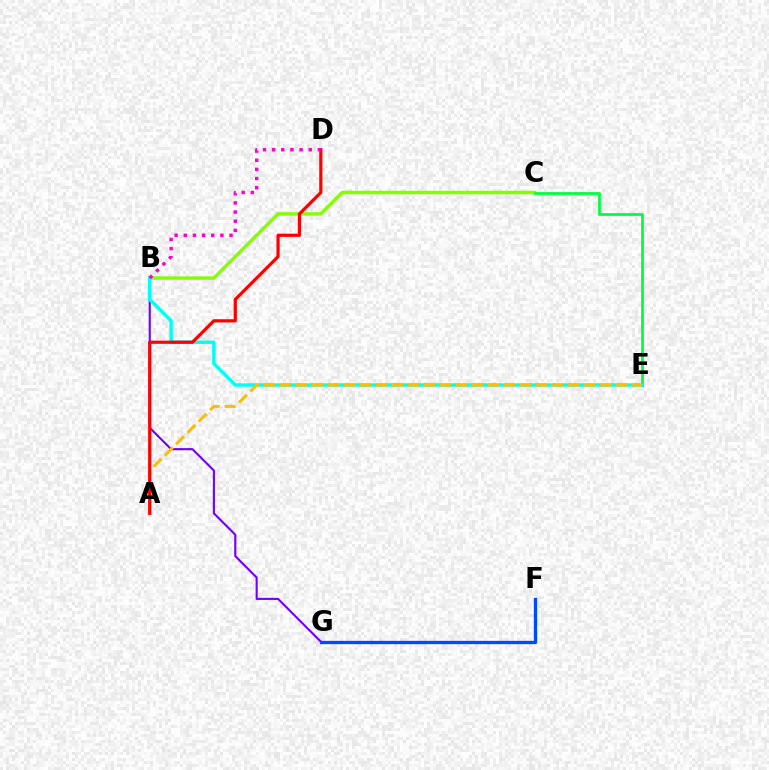{('B', 'C'): [{'color': '#84ff00', 'line_style': 'solid', 'thickness': 2.46}], ('C', 'E'): [{'color': '#00ff39', 'line_style': 'solid', 'thickness': 1.97}], ('B', 'G'): [{'color': '#7200ff', 'line_style': 'solid', 'thickness': 1.52}], ('F', 'G'): [{'color': '#004bff', 'line_style': 'solid', 'thickness': 2.39}], ('B', 'E'): [{'color': '#00fff6', 'line_style': 'solid', 'thickness': 2.47}], ('A', 'E'): [{'color': '#ffbd00', 'line_style': 'dashed', 'thickness': 2.18}], ('A', 'D'): [{'color': '#ff0000', 'line_style': 'solid', 'thickness': 2.3}], ('B', 'D'): [{'color': '#ff00cf', 'line_style': 'dotted', 'thickness': 2.49}]}